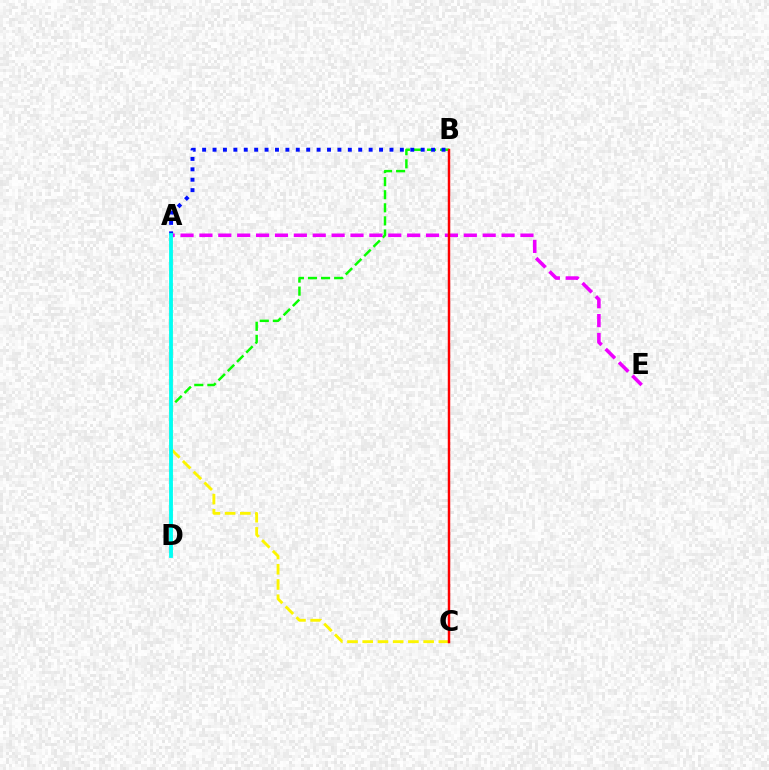{('B', 'D'): [{'color': '#08ff00', 'line_style': 'dashed', 'thickness': 1.78}], ('A', 'E'): [{'color': '#ee00ff', 'line_style': 'dashed', 'thickness': 2.57}], ('A', 'C'): [{'color': '#fcf500', 'line_style': 'dashed', 'thickness': 2.07}], ('A', 'B'): [{'color': '#0010ff', 'line_style': 'dotted', 'thickness': 2.83}], ('A', 'D'): [{'color': '#00fff6', 'line_style': 'solid', 'thickness': 2.74}], ('B', 'C'): [{'color': '#ff0000', 'line_style': 'solid', 'thickness': 1.78}]}